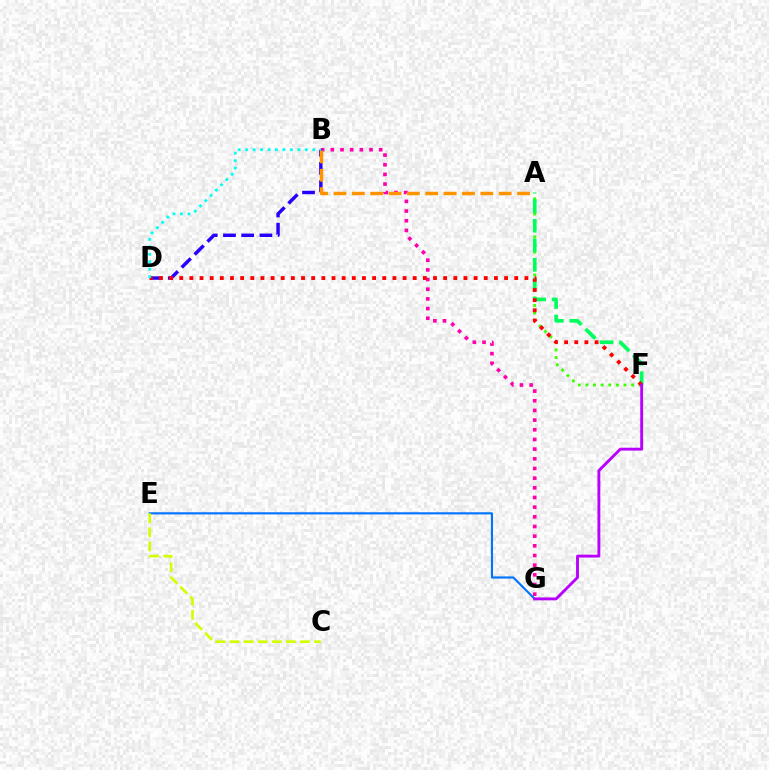{('A', 'F'): [{'color': '#3dff00', 'line_style': 'dotted', 'thickness': 2.07}, {'color': '#00ff5c', 'line_style': 'dashed', 'thickness': 2.65}], ('B', 'G'): [{'color': '#ff00ac', 'line_style': 'dotted', 'thickness': 2.63}], ('B', 'D'): [{'color': '#2500ff', 'line_style': 'dashed', 'thickness': 2.48}, {'color': '#00fff6', 'line_style': 'dotted', 'thickness': 2.02}], ('E', 'G'): [{'color': '#0074ff', 'line_style': 'solid', 'thickness': 1.54}], ('D', 'F'): [{'color': '#ff0000', 'line_style': 'dotted', 'thickness': 2.76}], ('A', 'B'): [{'color': '#ff9400', 'line_style': 'dashed', 'thickness': 2.49}], ('F', 'G'): [{'color': '#b900ff', 'line_style': 'solid', 'thickness': 2.07}], ('C', 'E'): [{'color': '#d1ff00', 'line_style': 'dashed', 'thickness': 1.91}]}